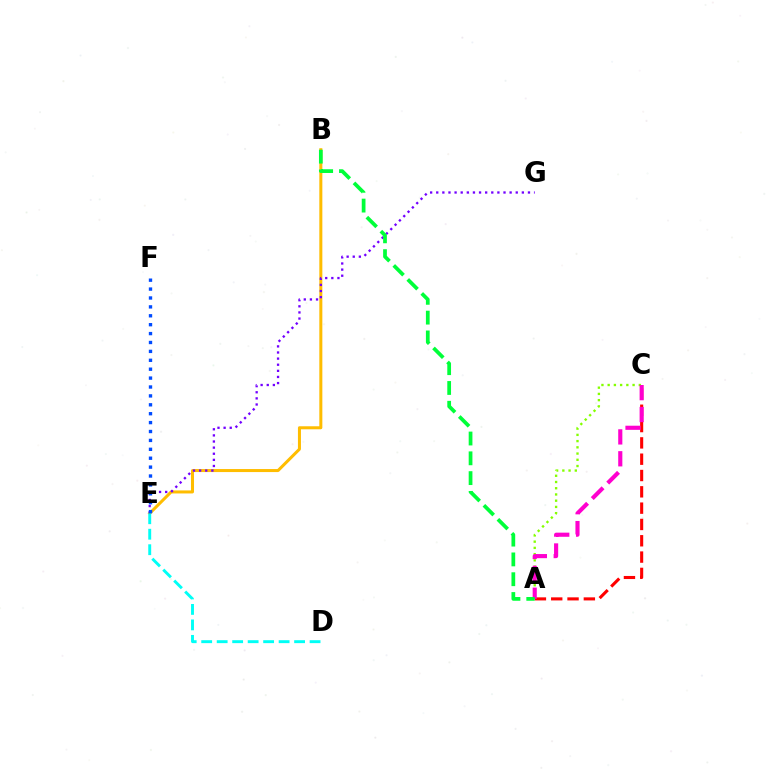{('B', 'E'): [{'color': '#ffbd00', 'line_style': 'solid', 'thickness': 2.18}], ('A', 'C'): [{'color': '#84ff00', 'line_style': 'dotted', 'thickness': 1.69}, {'color': '#ff0000', 'line_style': 'dashed', 'thickness': 2.22}, {'color': '#ff00cf', 'line_style': 'dashed', 'thickness': 2.97}], ('E', 'G'): [{'color': '#7200ff', 'line_style': 'dotted', 'thickness': 1.66}], ('D', 'E'): [{'color': '#00fff6', 'line_style': 'dashed', 'thickness': 2.1}], ('E', 'F'): [{'color': '#004bff', 'line_style': 'dotted', 'thickness': 2.42}], ('A', 'B'): [{'color': '#00ff39', 'line_style': 'dashed', 'thickness': 2.69}]}